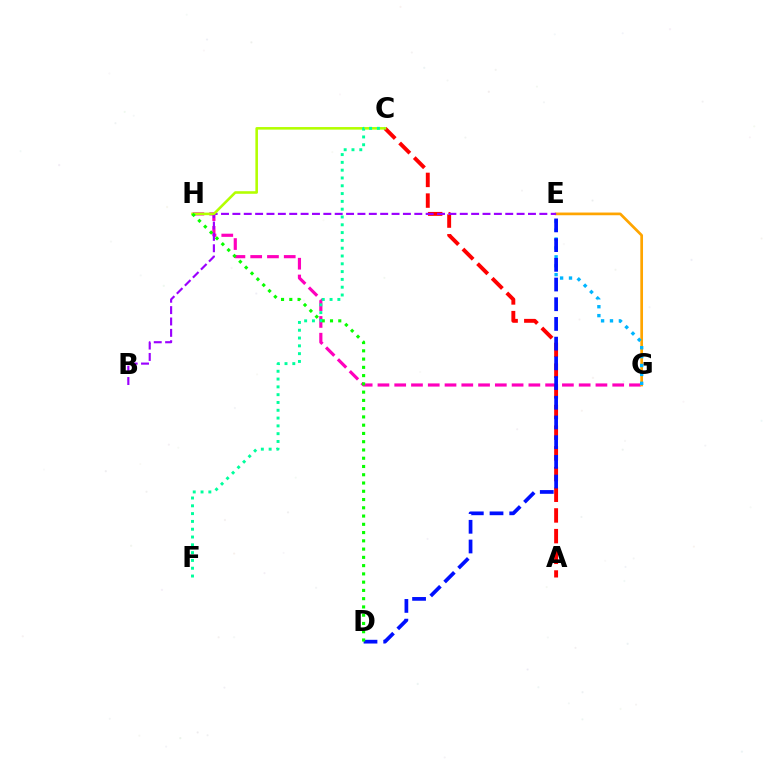{('G', 'H'): [{'color': '#ff00bd', 'line_style': 'dashed', 'thickness': 2.28}], ('E', 'G'): [{'color': '#ffa500', 'line_style': 'solid', 'thickness': 1.95}, {'color': '#00b5ff', 'line_style': 'dotted', 'thickness': 2.42}], ('A', 'C'): [{'color': '#ff0000', 'line_style': 'dashed', 'thickness': 2.81}], ('B', 'E'): [{'color': '#9b00ff', 'line_style': 'dashed', 'thickness': 1.54}], ('C', 'H'): [{'color': '#b3ff00', 'line_style': 'solid', 'thickness': 1.86}], ('D', 'E'): [{'color': '#0010ff', 'line_style': 'dashed', 'thickness': 2.68}], ('D', 'H'): [{'color': '#08ff00', 'line_style': 'dotted', 'thickness': 2.24}], ('C', 'F'): [{'color': '#00ff9d', 'line_style': 'dotted', 'thickness': 2.12}]}